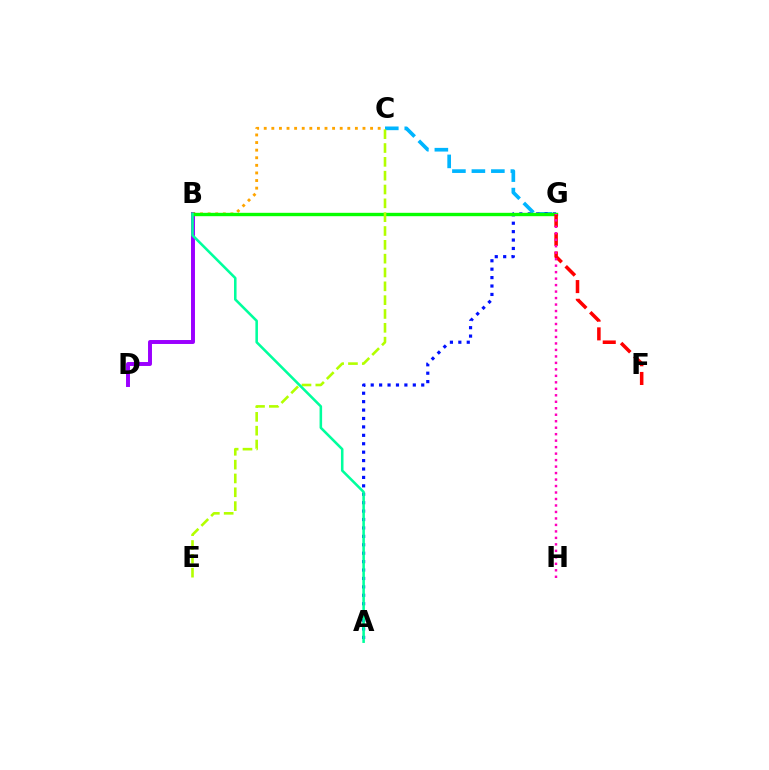{('C', 'G'): [{'color': '#00b5ff', 'line_style': 'dashed', 'thickness': 2.65}], ('B', 'D'): [{'color': '#9b00ff', 'line_style': 'solid', 'thickness': 2.84}], ('A', 'G'): [{'color': '#0010ff', 'line_style': 'dotted', 'thickness': 2.29}], ('B', 'C'): [{'color': '#ffa500', 'line_style': 'dotted', 'thickness': 2.06}], ('B', 'G'): [{'color': '#08ff00', 'line_style': 'solid', 'thickness': 2.43}], ('F', 'G'): [{'color': '#ff0000', 'line_style': 'dashed', 'thickness': 2.54}], ('C', 'E'): [{'color': '#b3ff00', 'line_style': 'dashed', 'thickness': 1.88}], ('G', 'H'): [{'color': '#ff00bd', 'line_style': 'dotted', 'thickness': 1.76}], ('A', 'B'): [{'color': '#00ff9d', 'line_style': 'solid', 'thickness': 1.84}]}